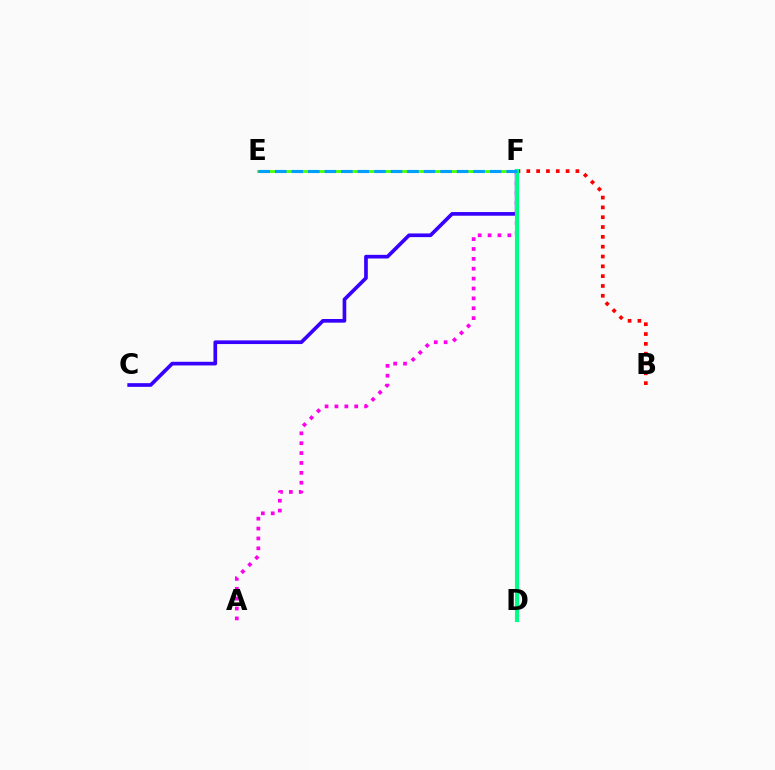{('B', 'F'): [{'color': '#ff0000', 'line_style': 'dotted', 'thickness': 2.67}], ('D', 'F'): [{'color': '#ffd500', 'line_style': 'dotted', 'thickness': 2.0}, {'color': '#00ff86', 'line_style': 'solid', 'thickness': 2.97}], ('E', 'F'): [{'color': '#4fff00', 'line_style': 'solid', 'thickness': 2.03}, {'color': '#009eff', 'line_style': 'dashed', 'thickness': 2.25}], ('C', 'F'): [{'color': '#3700ff', 'line_style': 'solid', 'thickness': 2.64}], ('A', 'F'): [{'color': '#ff00ed', 'line_style': 'dotted', 'thickness': 2.68}]}